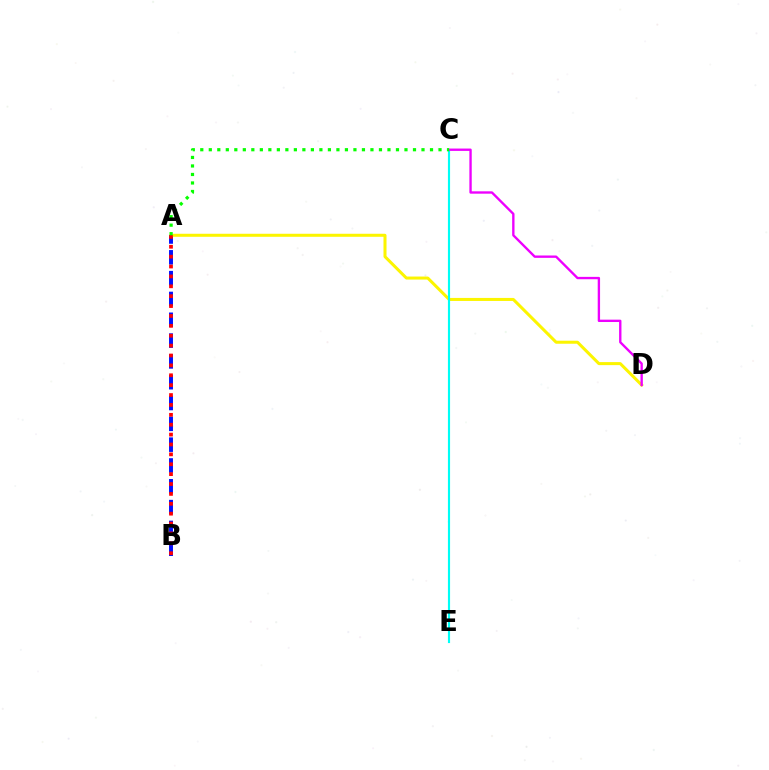{('A', 'B'): [{'color': '#0010ff', 'line_style': 'dashed', 'thickness': 2.83}, {'color': '#ff0000', 'line_style': 'dotted', 'thickness': 2.69}], ('A', 'D'): [{'color': '#fcf500', 'line_style': 'solid', 'thickness': 2.18}], ('C', 'E'): [{'color': '#00fff6', 'line_style': 'solid', 'thickness': 1.55}], ('C', 'D'): [{'color': '#ee00ff', 'line_style': 'solid', 'thickness': 1.7}], ('A', 'C'): [{'color': '#08ff00', 'line_style': 'dotted', 'thickness': 2.31}]}